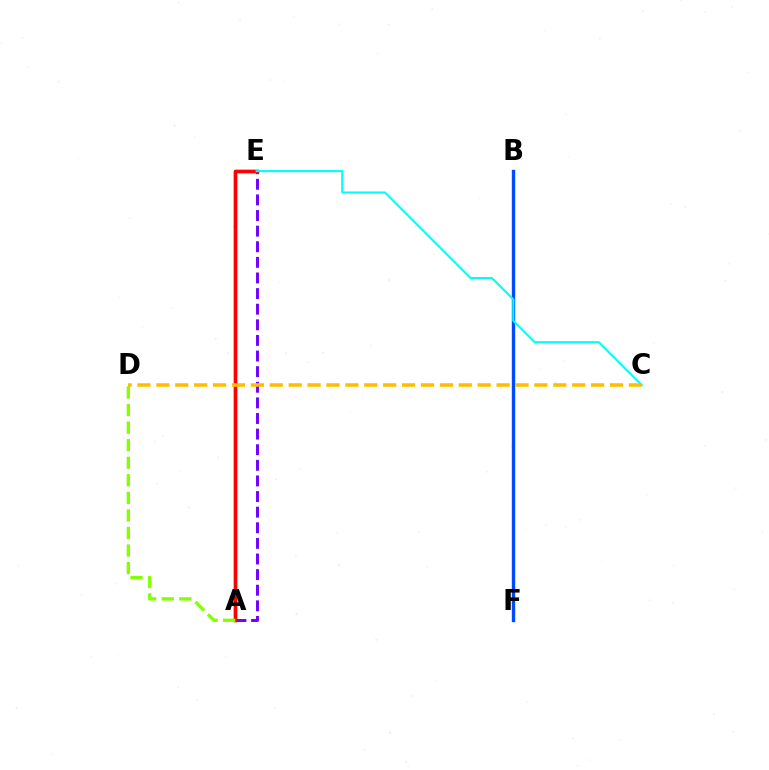{('B', 'F'): [{'color': '#004bff', 'line_style': 'solid', 'thickness': 2.43}], ('A', 'E'): [{'color': '#00ff39', 'line_style': 'solid', 'thickness': 2.5}, {'color': '#ff00cf', 'line_style': 'solid', 'thickness': 2.38}, {'color': '#7200ff', 'line_style': 'dashed', 'thickness': 2.12}, {'color': '#ff0000', 'line_style': 'solid', 'thickness': 2.35}], ('C', 'E'): [{'color': '#00fff6', 'line_style': 'solid', 'thickness': 1.51}], ('A', 'D'): [{'color': '#84ff00', 'line_style': 'dashed', 'thickness': 2.39}], ('C', 'D'): [{'color': '#ffbd00', 'line_style': 'dashed', 'thickness': 2.57}]}